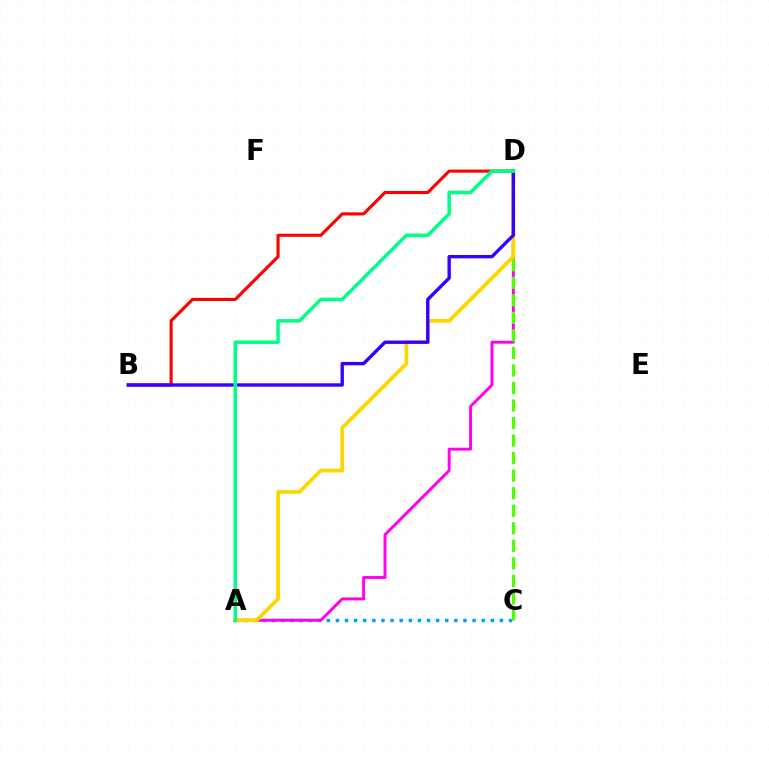{('A', 'C'): [{'color': '#009eff', 'line_style': 'dotted', 'thickness': 2.48}], ('B', 'D'): [{'color': '#ff0000', 'line_style': 'solid', 'thickness': 2.25}, {'color': '#3700ff', 'line_style': 'solid', 'thickness': 2.43}], ('A', 'D'): [{'color': '#ff00ed', 'line_style': 'solid', 'thickness': 2.11}, {'color': '#ffd500', 'line_style': 'solid', 'thickness': 2.71}, {'color': '#00ff86', 'line_style': 'solid', 'thickness': 2.54}], ('C', 'D'): [{'color': '#4fff00', 'line_style': 'dashed', 'thickness': 2.38}]}